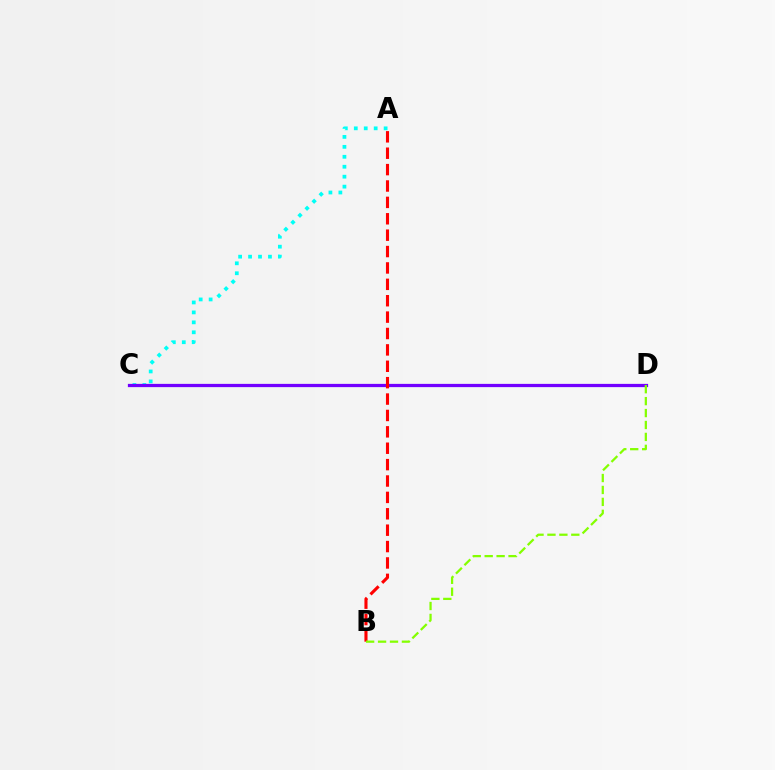{('A', 'C'): [{'color': '#00fff6', 'line_style': 'dotted', 'thickness': 2.7}], ('C', 'D'): [{'color': '#7200ff', 'line_style': 'solid', 'thickness': 2.34}], ('A', 'B'): [{'color': '#ff0000', 'line_style': 'dashed', 'thickness': 2.23}], ('B', 'D'): [{'color': '#84ff00', 'line_style': 'dashed', 'thickness': 1.62}]}